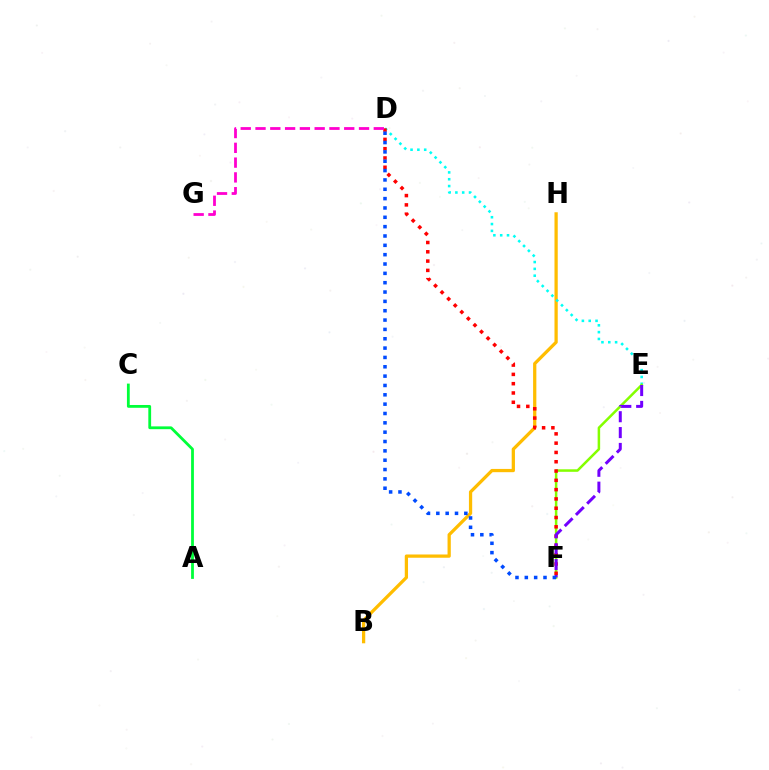{('B', 'H'): [{'color': '#ffbd00', 'line_style': 'solid', 'thickness': 2.34}], ('A', 'C'): [{'color': '#00ff39', 'line_style': 'solid', 'thickness': 2.01}], ('D', 'E'): [{'color': '#00fff6', 'line_style': 'dotted', 'thickness': 1.85}], ('E', 'F'): [{'color': '#84ff00', 'line_style': 'solid', 'thickness': 1.81}, {'color': '#7200ff', 'line_style': 'dashed', 'thickness': 2.15}], ('D', 'F'): [{'color': '#ff0000', 'line_style': 'dotted', 'thickness': 2.53}, {'color': '#004bff', 'line_style': 'dotted', 'thickness': 2.54}], ('D', 'G'): [{'color': '#ff00cf', 'line_style': 'dashed', 'thickness': 2.01}]}